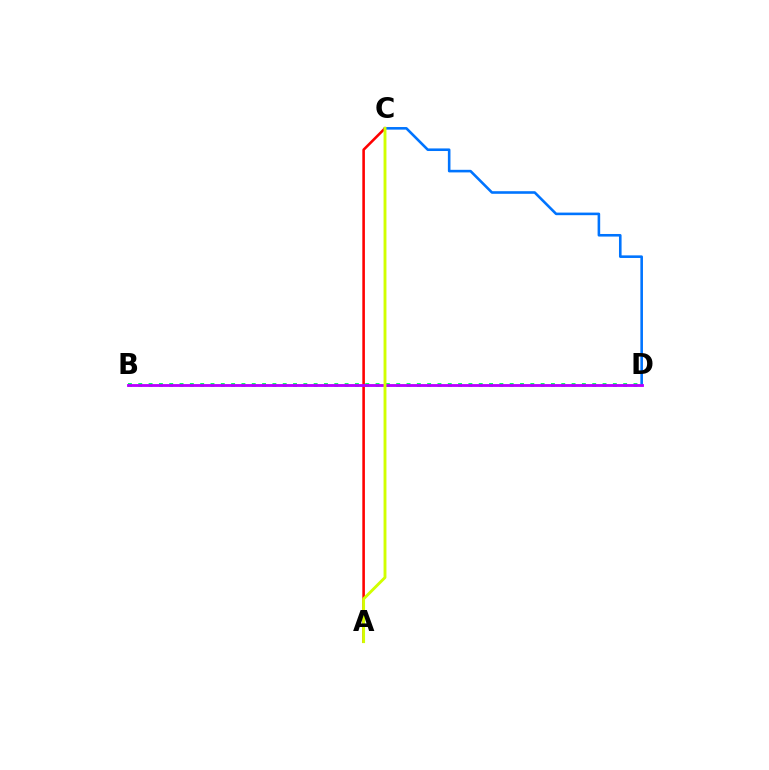{('A', 'C'): [{'color': '#ff0000', 'line_style': 'solid', 'thickness': 1.86}, {'color': '#d1ff00', 'line_style': 'solid', 'thickness': 2.07}], ('C', 'D'): [{'color': '#0074ff', 'line_style': 'solid', 'thickness': 1.87}], ('B', 'D'): [{'color': '#00ff5c', 'line_style': 'dotted', 'thickness': 2.8}, {'color': '#b900ff', 'line_style': 'solid', 'thickness': 2.04}]}